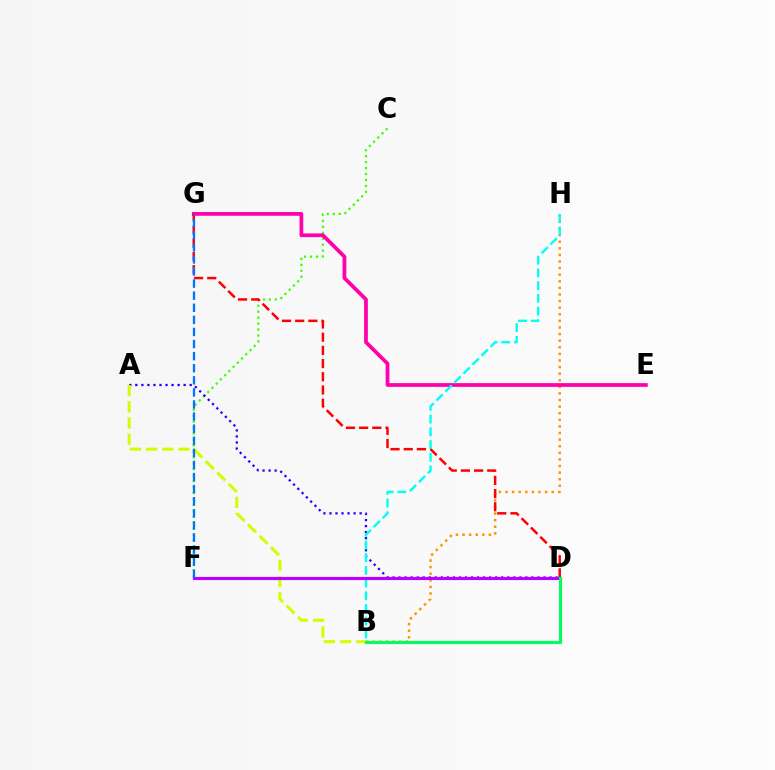{('C', 'F'): [{'color': '#3dff00', 'line_style': 'dotted', 'thickness': 1.62}], ('A', 'D'): [{'color': '#2500ff', 'line_style': 'dotted', 'thickness': 1.64}], ('B', 'H'): [{'color': '#ff9400', 'line_style': 'dotted', 'thickness': 1.79}, {'color': '#00fff6', 'line_style': 'dashed', 'thickness': 1.73}], ('A', 'B'): [{'color': '#d1ff00', 'line_style': 'dashed', 'thickness': 2.2}], ('E', 'G'): [{'color': '#ff00ac', 'line_style': 'solid', 'thickness': 2.7}], ('D', 'G'): [{'color': '#ff0000', 'line_style': 'dashed', 'thickness': 1.79}], ('D', 'F'): [{'color': '#b900ff', 'line_style': 'solid', 'thickness': 2.28}], ('F', 'G'): [{'color': '#0074ff', 'line_style': 'dashed', 'thickness': 1.64}], ('B', 'D'): [{'color': '#00ff5c', 'line_style': 'solid', 'thickness': 2.24}]}